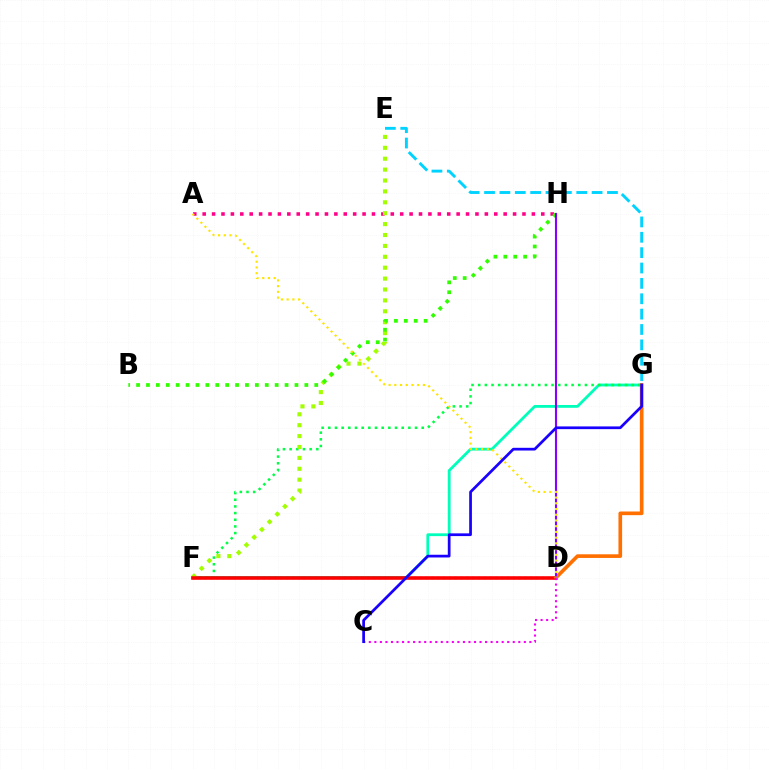{('A', 'H'): [{'color': '#ff0088', 'line_style': 'dotted', 'thickness': 2.56}], ('F', 'G'): [{'color': '#00ffbb', 'line_style': 'solid', 'thickness': 2.02}, {'color': '#00ff45', 'line_style': 'dotted', 'thickness': 1.81}], ('D', 'F'): [{'color': '#005dff', 'line_style': 'dotted', 'thickness': 1.58}, {'color': '#ff0000', 'line_style': 'solid', 'thickness': 2.58}], ('E', 'F'): [{'color': '#a2ff00', 'line_style': 'dotted', 'thickness': 2.96}], ('D', 'G'): [{'color': '#ff7000', 'line_style': 'solid', 'thickness': 2.63}], ('E', 'G'): [{'color': '#00d3ff', 'line_style': 'dashed', 'thickness': 2.09}], ('B', 'H'): [{'color': '#31ff00', 'line_style': 'dotted', 'thickness': 2.69}], ('D', 'H'): [{'color': '#8a00ff', 'line_style': 'solid', 'thickness': 1.52}], ('A', 'D'): [{'color': '#ffe600', 'line_style': 'dotted', 'thickness': 1.56}], ('C', 'D'): [{'color': '#fa00f9', 'line_style': 'dotted', 'thickness': 1.5}], ('C', 'G'): [{'color': '#1900ff', 'line_style': 'solid', 'thickness': 1.96}]}